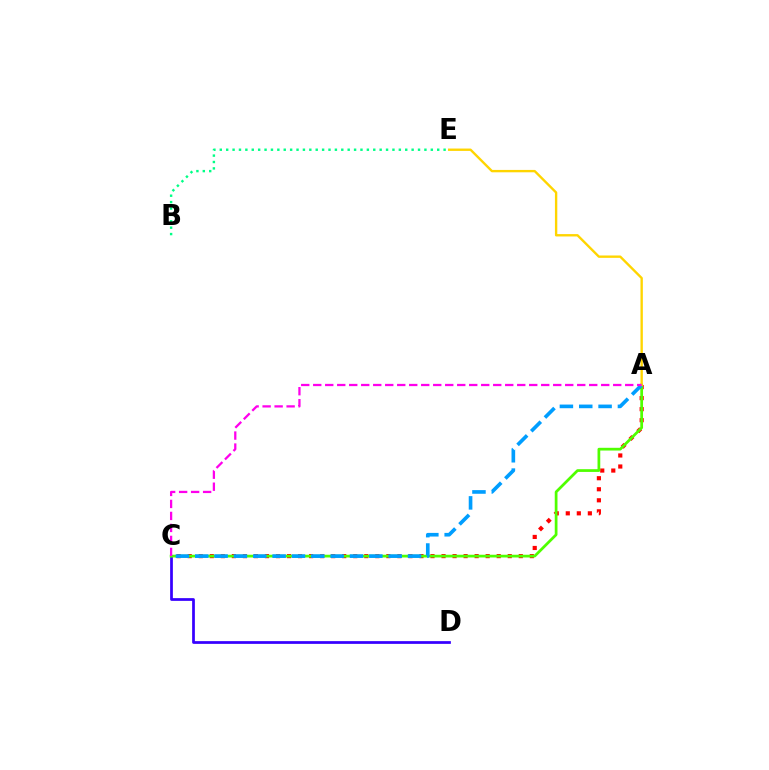{('B', 'E'): [{'color': '#00ff86', 'line_style': 'dotted', 'thickness': 1.74}], ('C', 'D'): [{'color': '#3700ff', 'line_style': 'solid', 'thickness': 1.97}], ('A', 'C'): [{'color': '#ff0000', 'line_style': 'dotted', 'thickness': 3.0}, {'color': '#4fff00', 'line_style': 'solid', 'thickness': 1.97}, {'color': '#009eff', 'line_style': 'dashed', 'thickness': 2.63}, {'color': '#ff00ed', 'line_style': 'dashed', 'thickness': 1.63}], ('A', 'E'): [{'color': '#ffd500', 'line_style': 'solid', 'thickness': 1.71}]}